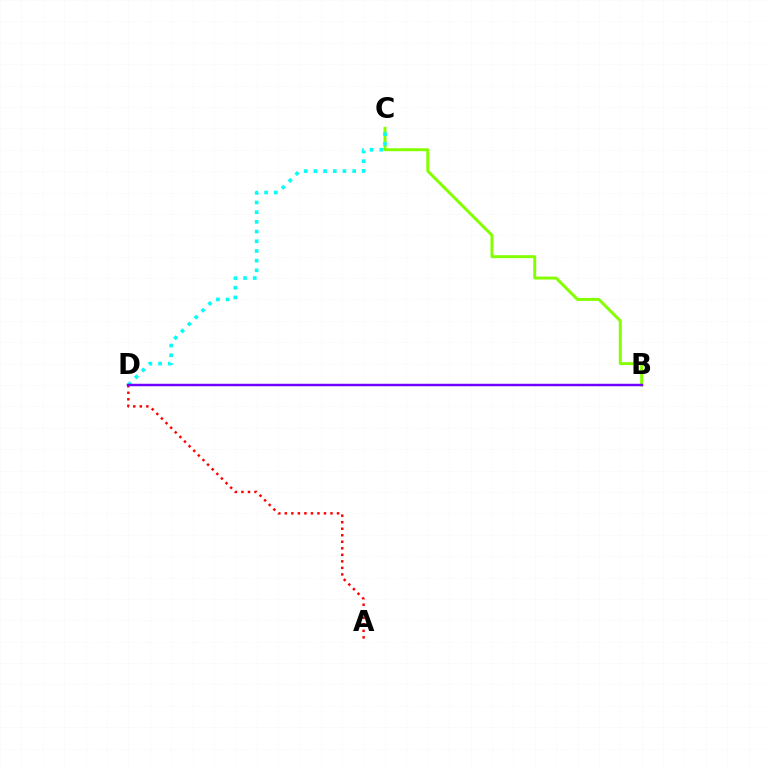{('B', 'C'): [{'color': '#84ff00', 'line_style': 'solid', 'thickness': 2.13}], ('C', 'D'): [{'color': '#00fff6', 'line_style': 'dotted', 'thickness': 2.63}], ('A', 'D'): [{'color': '#ff0000', 'line_style': 'dotted', 'thickness': 1.77}], ('B', 'D'): [{'color': '#7200ff', 'line_style': 'solid', 'thickness': 1.77}]}